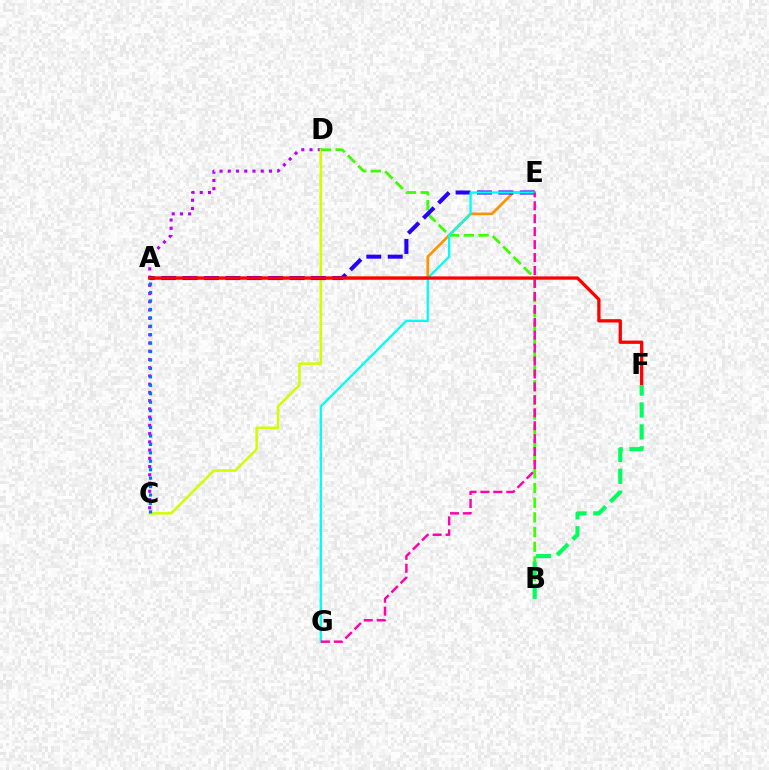{('C', 'D'): [{'color': '#b900ff', 'line_style': 'dotted', 'thickness': 2.24}, {'color': '#d1ff00', 'line_style': 'solid', 'thickness': 1.82}], ('A', 'E'): [{'color': '#ff9400', 'line_style': 'solid', 'thickness': 1.96}, {'color': '#2500ff', 'line_style': 'dashed', 'thickness': 2.91}], ('B', 'D'): [{'color': '#3dff00', 'line_style': 'dashed', 'thickness': 1.99}], ('E', 'G'): [{'color': '#00fff6', 'line_style': 'solid', 'thickness': 1.66}, {'color': '#ff00ac', 'line_style': 'dashed', 'thickness': 1.76}], ('A', 'F'): [{'color': '#ff0000', 'line_style': 'solid', 'thickness': 2.37}], ('B', 'F'): [{'color': '#00ff5c', 'line_style': 'dashed', 'thickness': 2.98}], ('A', 'C'): [{'color': '#0074ff', 'line_style': 'dotted', 'thickness': 2.29}]}